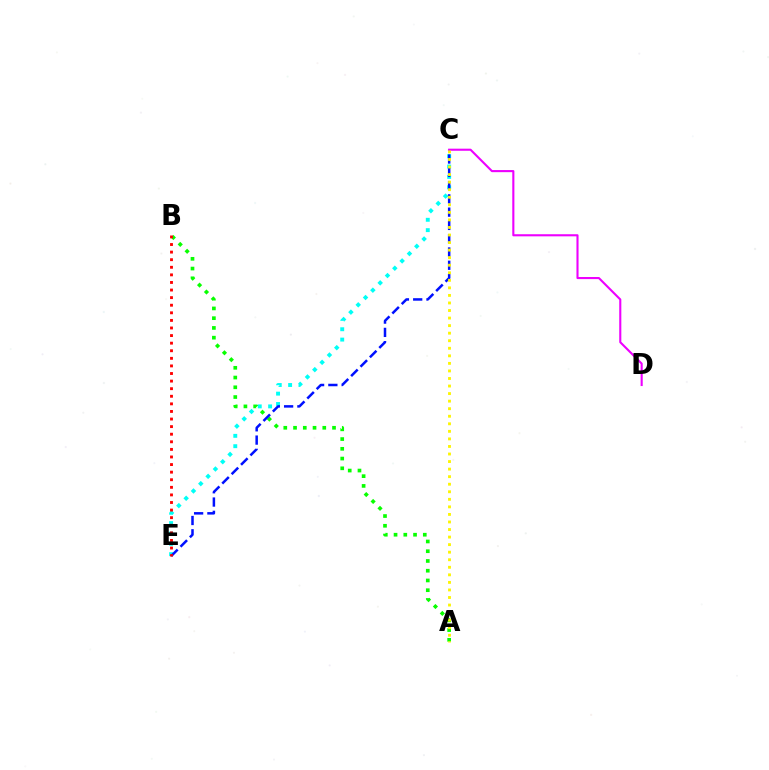{('C', 'E'): [{'color': '#00fff6', 'line_style': 'dotted', 'thickness': 2.81}, {'color': '#0010ff', 'line_style': 'dashed', 'thickness': 1.8}], ('A', 'B'): [{'color': '#08ff00', 'line_style': 'dotted', 'thickness': 2.65}], ('C', 'D'): [{'color': '#ee00ff', 'line_style': 'solid', 'thickness': 1.51}], ('B', 'E'): [{'color': '#ff0000', 'line_style': 'dotted', 'thickness': 2.06}], ('A', 'C'): [{'color': '#fcf500', 'line_style': 'dotted', 'thickness': 2.05}]}